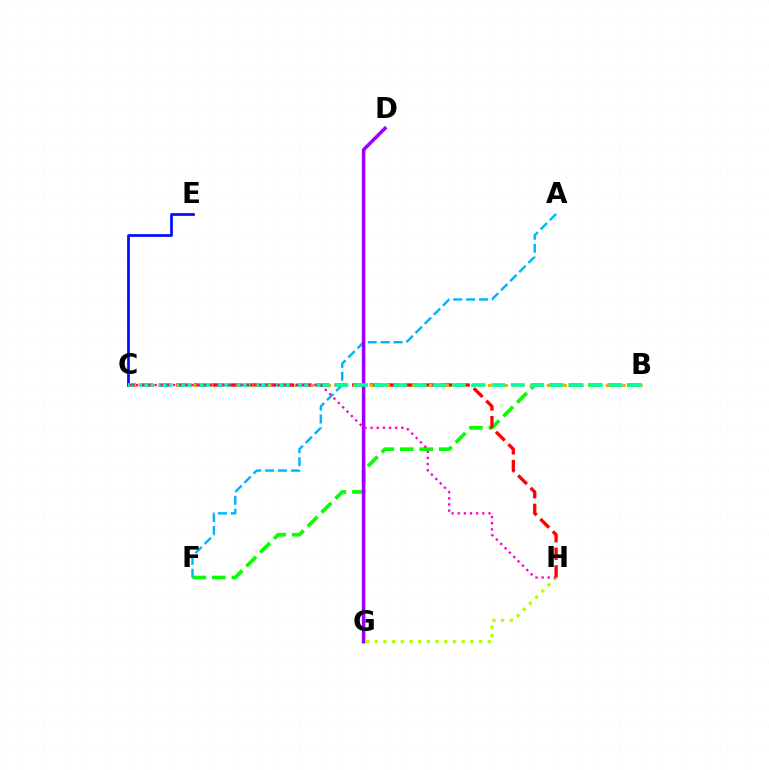{('B', 'F'): [{'color': '#08ff00', 'line_style': 'dashed', 'thickness': 2.65}], ('C', 'H'): [{'color': '#ff0000', 'line_style': 'dashed', 'thickness': 2.39}, {'color': '#ff00bd', 'line_style': 'dotted', 'thickness': 1.67}], ('G', 'H'): [{'color': '#b3ff00', 'line_style': 'dotted', 'thickness': 2.36}], ('A', 'F'): [{'color': '#00b5ff', 'line_style': 'dashed', 'thickness': 1.75}], ('B', 'C'): [{'color': '#ffa500', 'line_style': 'dotted', 'thickness': 2.29}, {'color': '#00ff9d', 'line_style': 'dashed', 'thickness': 2.66}], ('C', 'E'): [{'color': '#0010ff', 'line_style': 'solid', 'thickness': 1.98}], ('D', 'G'): [{'color': '#9b00ff', 'line_style': 'solid', 'thickness': 2.54}]}